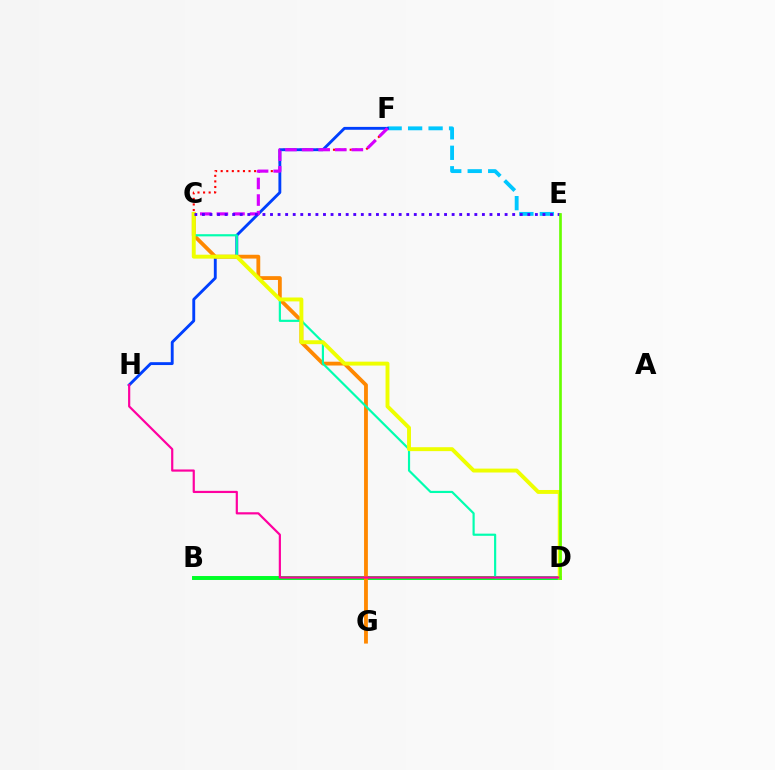{('C', 'F'): [{'color': '#ff0000', 'line_style': 'dotted', 'thickness': 1.51}, {'color': '#d600ff', 'line_style': 'dashed', 'thickness': 2.25}], ('E', 'F'): [{'color': '#00c7ff', 'line_style': 'dashed', 'thickness': 2.78}], ('F', 'H'): [{'color': '#003fff', 'line_style': 'solid', 'thickness': 2.07}], ('B', 'D'): [{'color': '#00ff27', 'line_style': 'solid', 'thickness': 2.84}], ('C', 'G'): [{'color': '#ff8800', 'line_style': 'solid', 'thickness': 2.75}], ('C', 'D'): [{'color': '#00ffaf', 'line_style': 'solid', 'thickness': 1.56}, {'color': '#eeff00', 'line_style': 'solid', 'thickness': 2.82}], ('D', 'H'): [{'color': '#ff00a0', 'line_style': 'solid', 'thickness': 1.58}], ('C', 'E'): [{'color': '#4f00ff', 'line_style': 'dotted', 'thickness': 2.06}], ('D', 'E'): [{'color': '#66ff00', 'line_style': 'solid', 'thickness': 1.93}]}